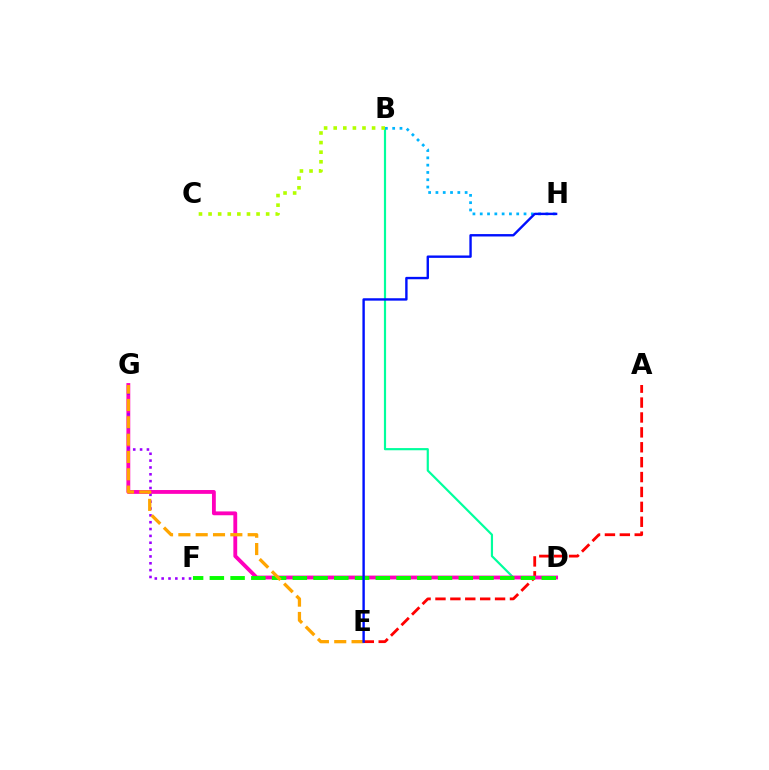{('B', 'D'): [{'color': '#00ff9d', 'line_style': 'solid', 'thickness': 1.57}], ('A', 'E'): [{'color': '#ff0000', 'line_style': 'dashed', 'thickness': 2.02}], ('D', 'G'): [{'color': '#ff00bd', 'line_style': 'solid', 'thickness': 2.76}], ('B', 'C'): [{'color': '#b3ff00', 'line_style': 'dotted', 'thickness': 2.61}], ('F', 'G'): [{'color': '#9b00ff', 'line_style': 'dotted', 'thickness': 1.86}], ('D', 'F'): [{'color': '#08ff00', 'line_style': 'dashed', 'thickness': 2.82}], ('B', 'H'): [{'color': '#00b5ff', 'line_style': 'dotted', 'thickness': 1.98}], ('E', 'G'): [{'color': '#ffa500', 'line_style': 'dashed', 'thickness': 2.35}], ('E', 'H'): [{'color': '#0010ff', 'line_style': 'solid', 'thickness': 1.72}]}